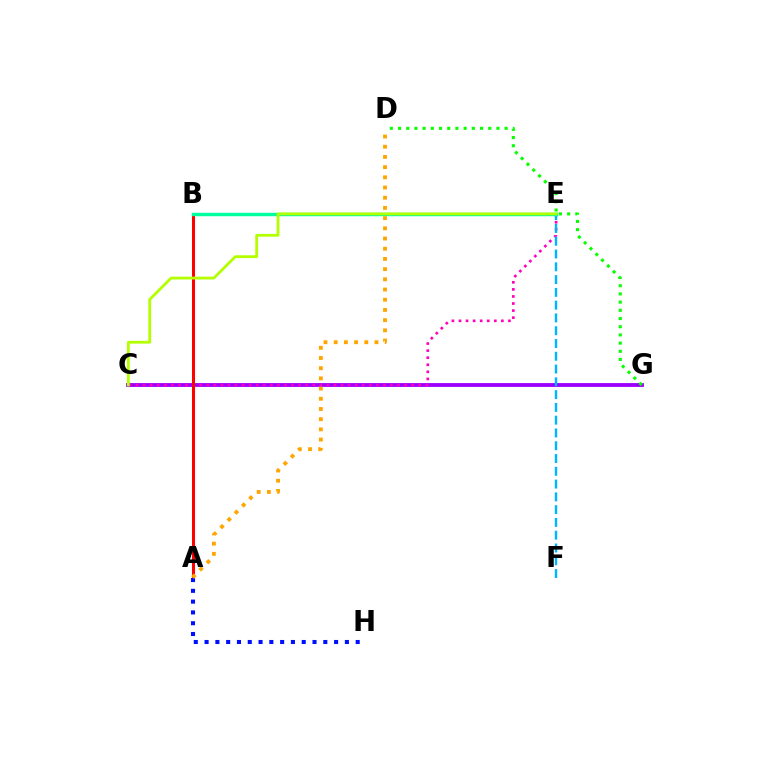{('C', 'G'): [{'color': '#9b00ff', 'line_style': 'solid', 'thickness': 2.76}], ('C', 'E'): [{'color': '#ff00bd', 'line_style': 'dotted', 'thickness': 1.92}, {'color': '#b3ff00', 'line_style': 'solid', 'thickness': 2.01}], ('A', 'B'): [{'color': '#ff0000', 'line_style': 'solid', 'thickness': 2.19}], ('E', 'F'): [{'color': '#00b5ff', 'line_style': 'dashed', 'thickness': 1.74}], ('D', 'G'): [{'color': '#08ff00', 'line_style': 'dotted', 'thickness': 2.23}], ('B', 'E'): [{'color': '#00ff9d', 'line_style': 'solid', 'thickness': 2.46}], ('A', 'H'): [{'color': '#0010ff', 'line_style': 'dotted', 'thickness': 2.93}], ('A', 'D'): [{'color': '#ffa500', 'line_style': 'dotted', 'thickness': 2.77}]}